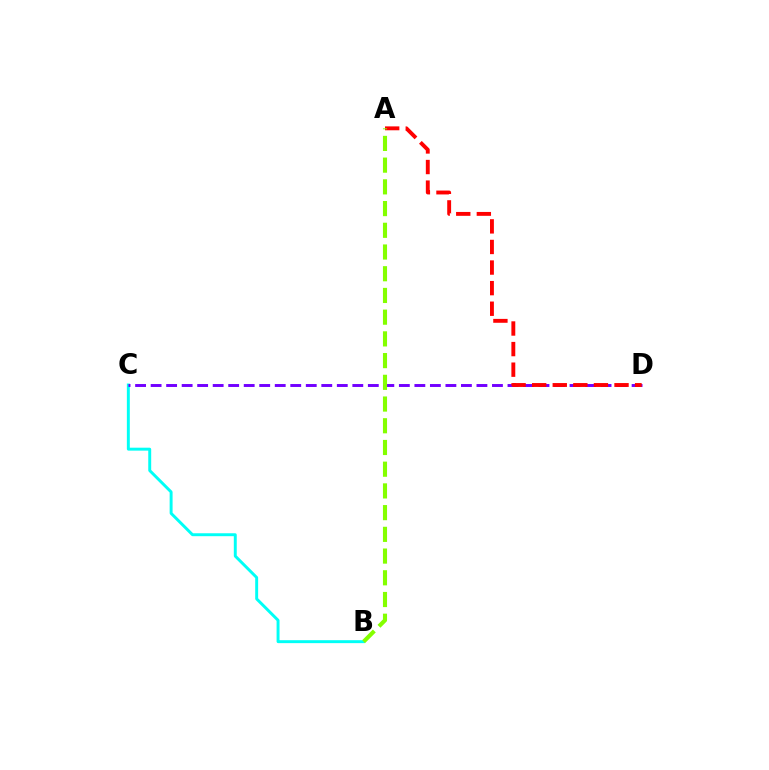{('B', 'C'): [{'color': '#00fff6', 'line_style': 'solid', 'thickness': 2.12}], ('C', 'D'): [{'color': '#7200ff', 'line_style': 'dashed', 'thickness': 2.11}], ('A', 'D'): [{'color': '#ff0000', 'line_style': 'dashed', 'thickness': 2.8}], ('A', 'B'): [{'color': '#84ff00', 'line_style': 'dashed', 'thickness': 2.95}]}